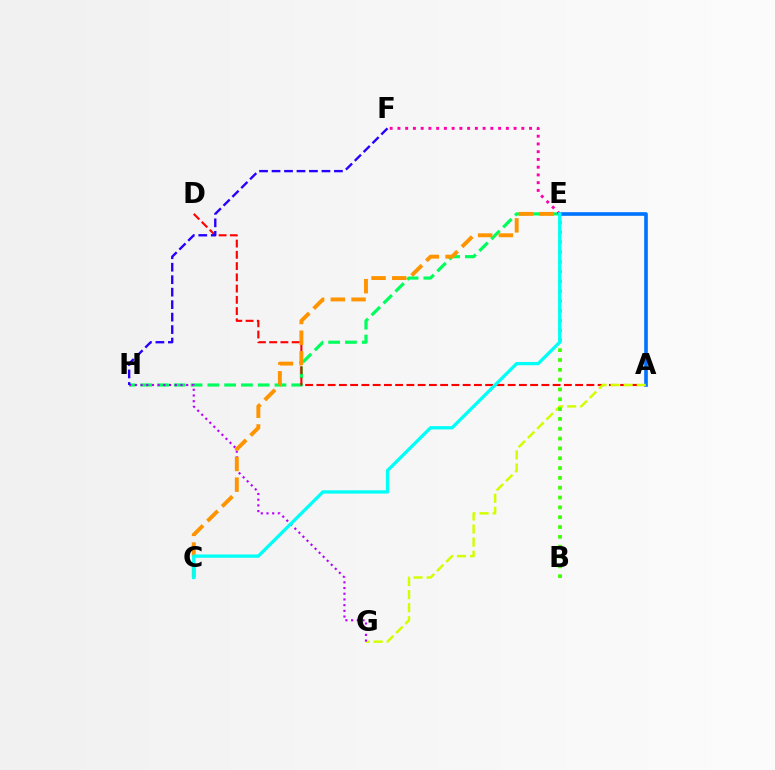{('A', 'E'): [{'color': '#0074ff', 'line_style': 'solid', 'thickness': 2.61}], ('E', 'H'): [{'color': '#00ff5c', 'line_style': 'dashed', 'thickness': 2.28}], ('A', 'D'): [{'color': '#ff0000', 'line_style': 'dashed', 'thickness': 1.53}], ('A', 'G'): [{'color': '#d1ff00', 'line_style': 'dashed', 'thickness': 1.78}], ('E', 'F'): [{'color': '#ff00ac', 'line_style': 'dotted', 'thickness': 2.1}], ('G', 'H'): [{'color': '#b900ff', 'line_style': 'dotted', 'thickness': 1.55}], ('C', 'E'): [{'color': '#ff9400', 'line_style': 'dashed', 'thickness': 2.81}, {'color': '#00fff6', 'line_style': 'solid', 'thickness': 2.37}], ('B', 'E'): [{'color': '#3dff00', 'line_style': 'dotted', 'thickness': 2.67}], ('F', 'H'): [{'color': '#2500ff', 'line_style': 'dashed', 'thickness': 1.69}]}